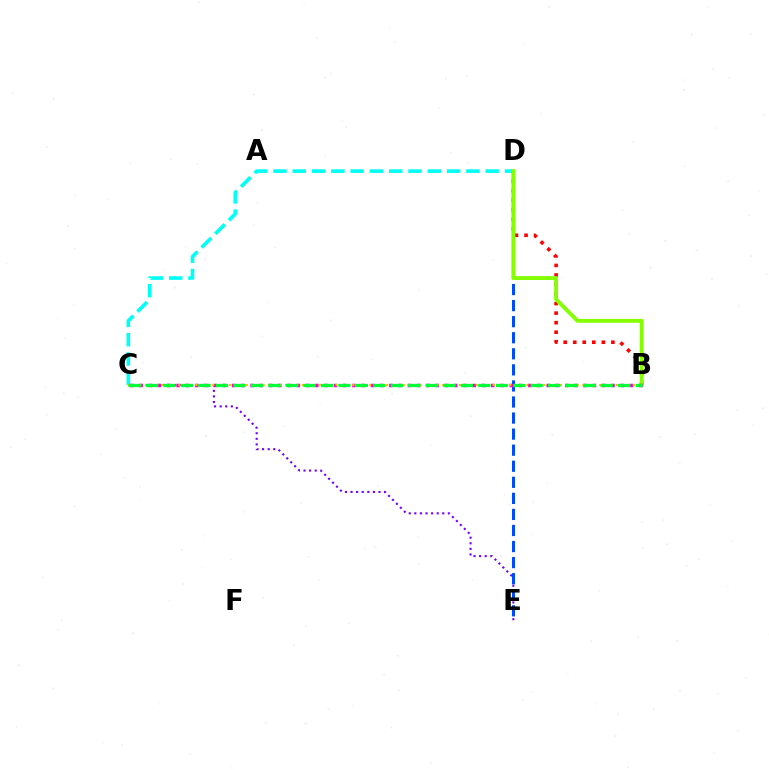{('B', 'D'): [{'color': '#ff0000', 'line_style': 'dotted', 'thickness': 2.59}, {'color': '#84ff00', 'line_style': 'solid', 'thickness': 2.79}], ('C', 'E'): [{'color': '#7200ff', 'line_style': 'dotted', 'thickness': 1.52}], ('D', 'E'): [{'color': '#004bff', 'line_style': 'dashed', 'thickness': 2.18}], ('C', 'D'): [{'color': '#00fff6', 'line_style': 'dashed', 'thickness': 2.62}], ('B', 'C'): [{'color': '#ff00cf', 'line_style': 'dotted', 'thickness': 2.51}, {'color': '#ffbd00', 'line_style': 'dotted', 'thickness': 1.52}, {'color': '#00ff39', 'line_style': 'dashed', 'thickness': 2.38}]}